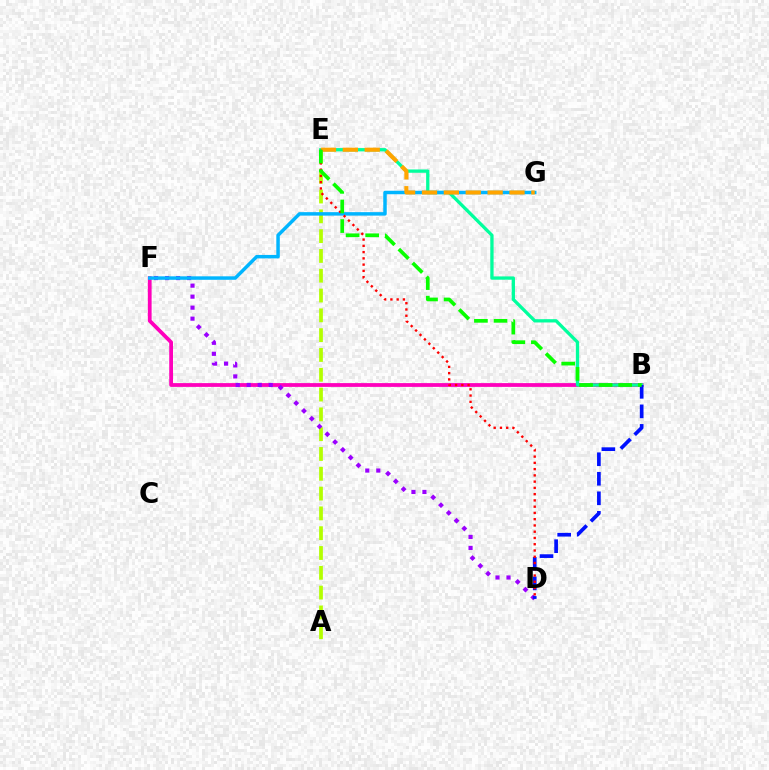{('B', 'F'): [{'color': '#ff00bd', 'line_style': 'solid', 'thickness': 2.72}], ('A', 'E'): [{'color': '#b3ff00', 'line_style': 'dashed', 'thickness': 2.69}], ('D', 'F'): [{'color': '#9b00ff', 'line_style': 'dotted', 'thickness': 2.99}], ('B', 'E'): [{'color': '#00ff9d', 'line_style': 'solid', 'thickness': 2.37}, {'color': '#08ff00', 'line_style': 'dashed', 'thickness': 2.66}], ('F', 'G'): [{'color': '#00b5ff', 'line_style': 'solid', 'thickness': 2.5}], ('B', 'D'): [{'color': '#0010ff', 'line_style': 'dashed', 'thickness': 2.65}], ('E', 'G'): [{'color': '#ffa500', 'line_style': 'dashed', 'thickness': 2.97}], ('D', 'E'): [{'color': '#ff0000', 'line_style': 'dotted', 'thickness': 1.7}]}